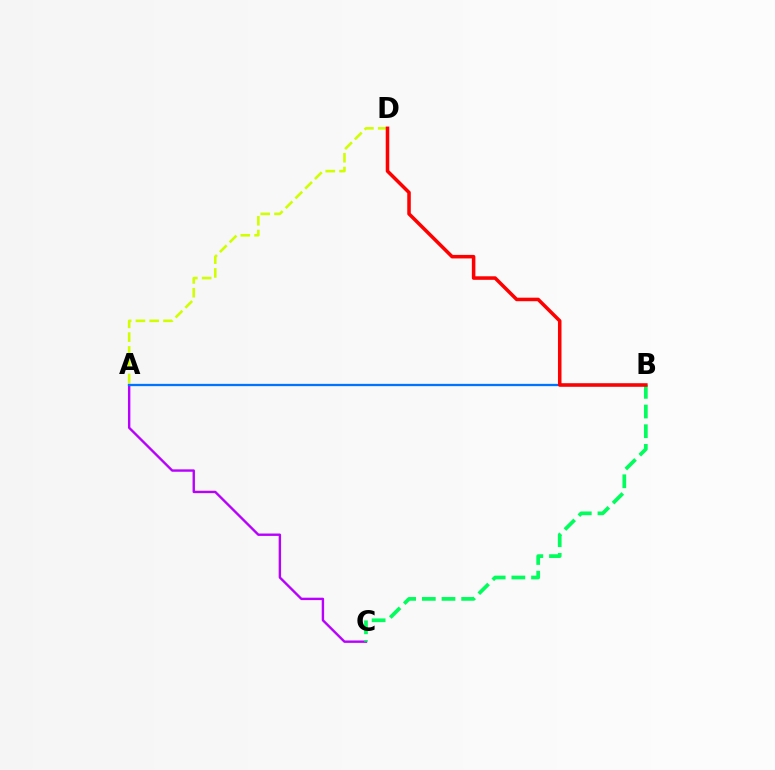{('A', 'C'): [{'color': '#b900ff', 'line_style': 'solid', 'thickness': 1.72}], ('A', 'B'): [{'color': '#0074ff', 'line_style': 'solid', 'thickness': 1.65}], ('B', 'C'): [{'color': '#00ff5c', 'line_style': 'dashed', 'thickness': 2.67}], ('A', 'D'): [{'color': '#d1ff00', 'line_style': 'dashed', 'thickness': 1.87}], ('B', 'D'): [{'color': '#ff0000', 'line_style': 'solid', 'thickness': 2.54}]}